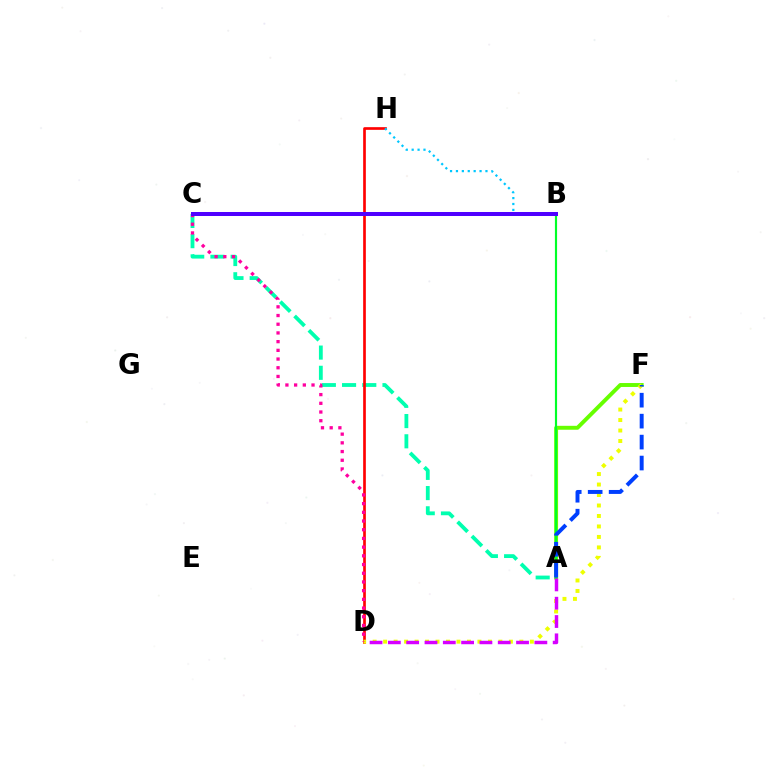{('A', 'C'): [{'color': '#00ffaf', 'line_style': 'dashed', 'thickness': 2.75}], ('B', 'C'): [{'color': '#ff8800', 'line_style': 'dashed', 'thickness': 2.63}, {'color': '#4f00ff', 'line_style': 'solid', 'thickness': 2.88}], ('D', 'H'): [{'color': '#ff0000', 'line_style': 'solid', 'thickness': 1.93}], ('A', 'F'): [{'color': '#66ff00', 'line_style': 'solid', 'thickness': 2.82}, {'color': '#003fff', 'line_style': 'dashed', 'thickness': 2.85}], ('D', 'F'): [{'color': '#eeff00', 'line_style': 'dotted', 'thickness': 2.85}], ('A', 'B'): [{'color': '#00ff27', 'line_style': 'solid', 'thickness': 1.56}], ('A', 'D'): [{'color': '#d600ff', 'line_style': 'dashed', 'thickness': 2.49}], ('B', 'H'): [{'color': '#00c7ff', 'line_style': 'dotted', 'thickness': 1.6}], ('C', 'D'): [{'color': '#ff00a0', 'line_style': 'dotted', 'thickness': 2.36}]}